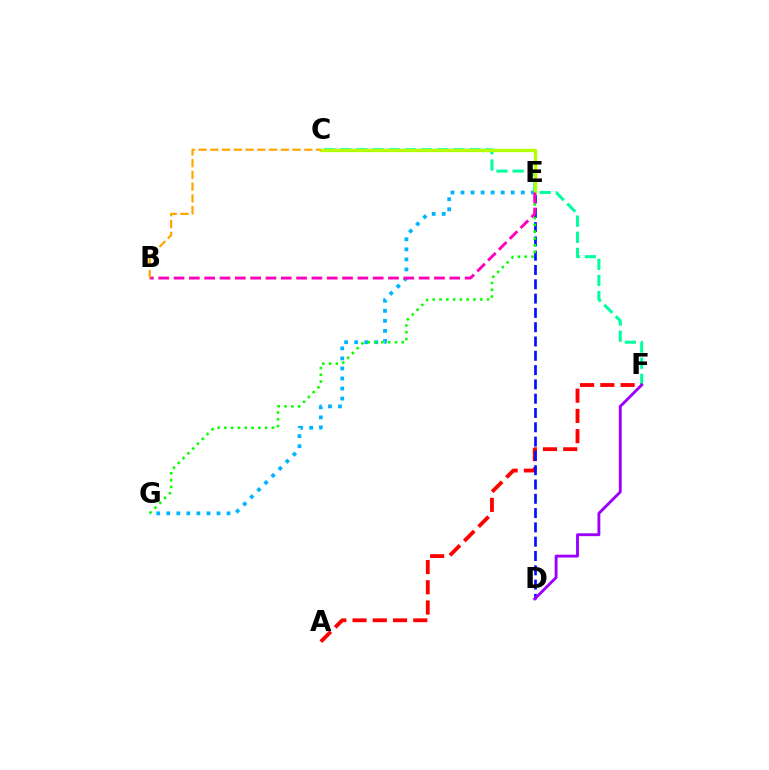{('E', 'G'): [{'color': '#00b5ff', 'line_style': 'dotted', 'thickness': 2.73}, {'color': '#08ff00', 'line_style': 'dotted', 'thickness': 1.85}], ('C', 'F'): [{'color': '#00ff9d', 'line_style': 'dashed', 'thickness': 2.19}], ('A', 'F'): [{'color': '#ff0000', 'line_style': 'dashed', 'thickness': 2.75}], ('D', 'E'): [{'color': '#0010ff', 'line_style': 'dashed', 'thickness': 1.94}], ('D', 'F'): [{'color': '#9b00ff', 'line_style': 'solid', 'thickness': 2.06}], ('C', 'E'): [{'color': '#b3ff00', 'line_style': 'solid', 'thickness': 2.39}], ('B', 'E'): [{'color': '#ff00bd', 'line_style': 'dashed', 'thickness': 2.08}], ('B', 'C'): [{'color': '#ffa500', 'line_style': 'dashed', 'thickness': 1.6}]}